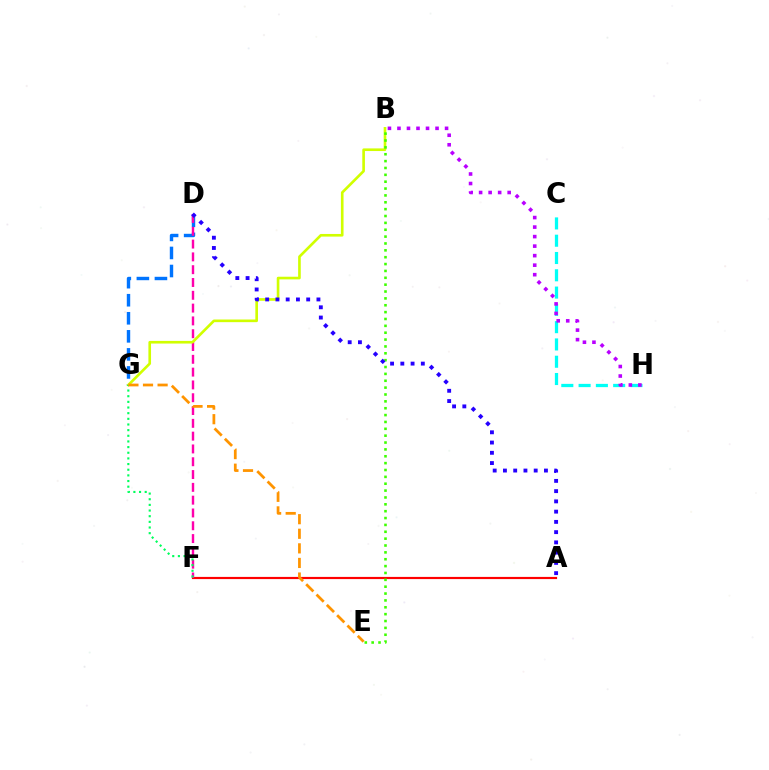{('A', 'F'): [{'color': '#ff0000', 'line_style': 'solid', 'thickness': 1.57}], ('D', 'G'): [{'color': '#0074ff', 'line_style': 'dashed', 'thickness': 2.45}], ('D', 'F'): [{'color': '#ff00ac', 'line_style': 'dashed', 'thickness': 1.74}], ('C', 'H'): [{'color': '#00fff6', 'line_style': 'dashed', 'thickness': 2.35}], ('B', 'G'): [{'color': '#d1ff00', 'line_style': 'solid', 'thickness': 1.9}], ('B', 'E'): [{'color': '#3dff00', 'line_style': 'dotted', 'thickness': 1.87}], ('F', 'G'): [{'color': '#00ff5c', 'line_style': 'dotted', 'thickness': 1.54}], ('B', 'H'): [{'color': '#b900ff', 'line_style': 'dotted', 'thickness': 2.59}], ('A', 'D'): [{'color': '#2500ff', 'line_style': 'dotted', 'thickness': 2.78}], ('E', 'G'): [{'color': '#ff9400', 'line_style': 'dashed', 'thickness': 1.98}]}